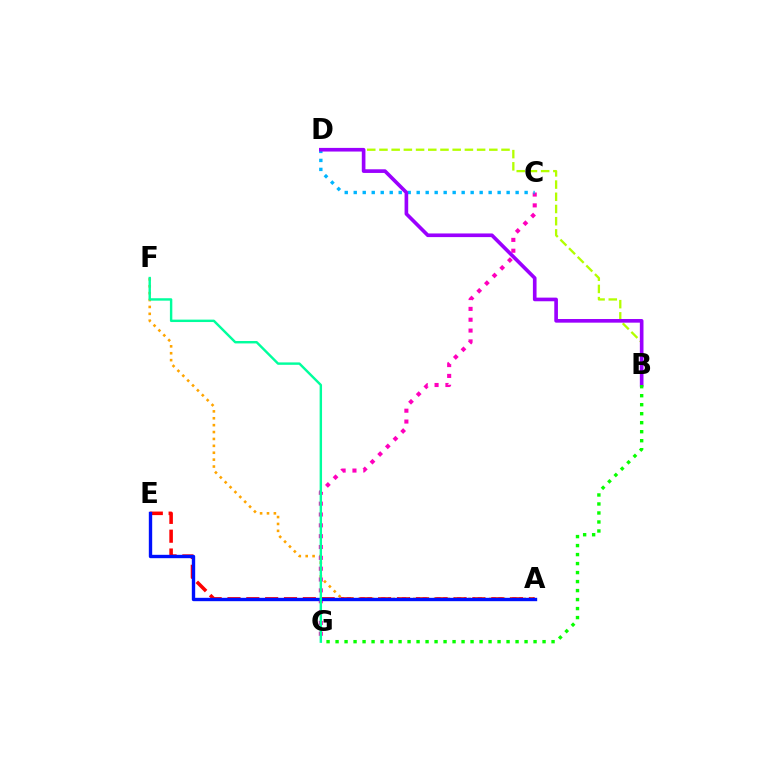{('A', 'E'): [{'color': '#ff0000', 'line_style': 'dashed', 'thickness': 2.56}, {'color': '#0010ff', 'line_style': 'solid', 'thickness': 2.42}], ('B', 'D'): [{'color': '#b3ff00', 'line_style': 'dashed', 'thickness': 1.66}, {'color': '#9b00ff', 'line_style': 'solid', 'thickness': 2.62}], ('A', 'F'): [{'color': '#ffa500', 'line_style': 'dotted', 'thickness': 1.87}], ('C', 'G'): [{'color': '#ff00bd', 'line_style': 'dotted', 'thickness': 2.95}], ('C', 'D'): [{'color': '#00b5ff', 'line_style': 'dotted', 'thickness': 2.44}], ('B', 'G'): [{'color': '#08ff00', 'line_style': 'dotted', 'thickness': 2.45}], ('F', 'G'): [{'color': '#00ff9d', 'line_style': 'solid', 'thickness': 1.74}]}